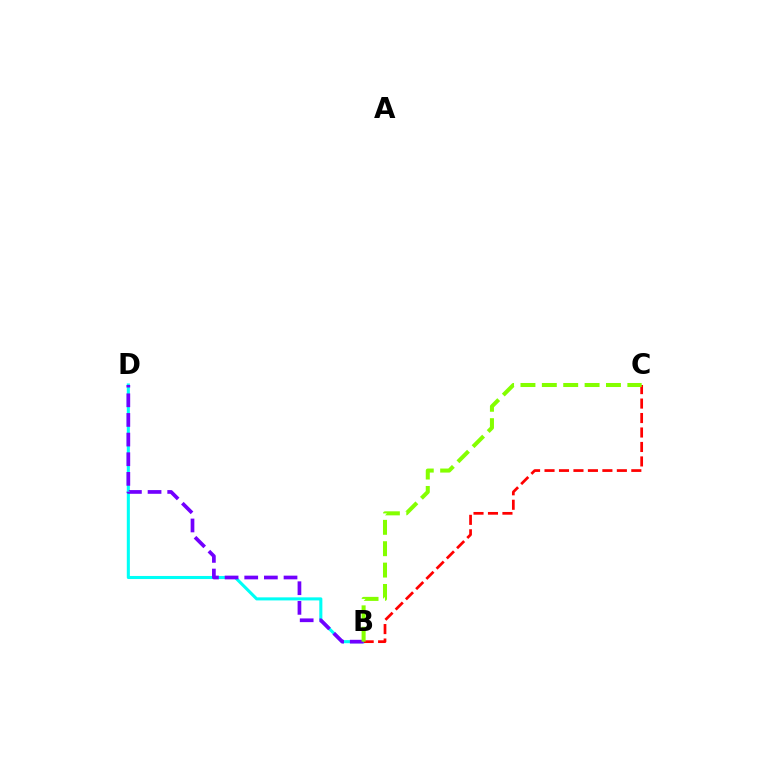{('B', 'D'): [{'color': '#00fff6', 'line_style': 'solid', 'thickness': 2.21}, {'color': '#7200ff', 'line_style': 'dashed', 'thickness': 2.67}], ('B', 'C'): [{'color': '#ff0000', 'line_style': 'dashed', 'thickness': 1.97}, {'color': '#84ff00', 'line_style': 'dashed', 'thickness': 2.9}]}